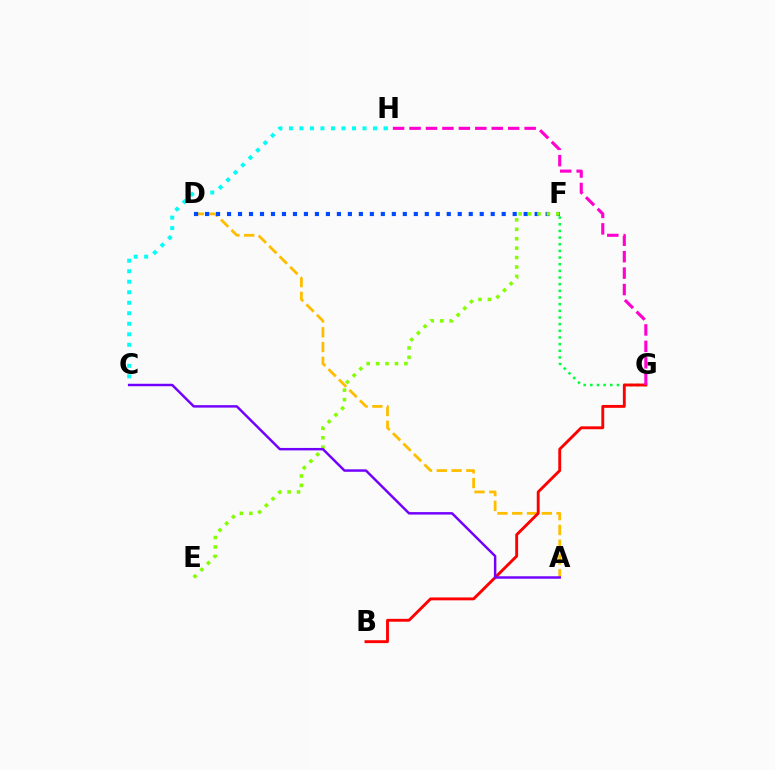{('F', 'G'): [{'color': '#00ff39', 'line_style': 'dotted', 'thickness': 1.81}], ('A', 'D'): [{'color': '#ffbd00', 'line_style': 'dashed', 'thickness': 2.01}], ('D', 'F'): [{'color': '#004bff', 'line_style': 'dotted', 'thickness': 2.99}], ('E', 'F'): [{'color': '#84ff00', 'line_style': 'dotted', 'thickness': 2.56}], ('B', 'G'): [{'color': '#ff0000', 'line_style': 'solid', 'thickness': 2.08}], ('G', 'H'): [{'color': '#ff00cf', 'line_style': 'dashed', 'thickness': 2.23}], ('C', 'H'): [{'color': '#00fff6', 'line_style': 'dotted', 'thickness': 2.86}], ('A', 'C'): [{'color': '#7200ff', 'line_style': 'solid', 'thickness': 1.77}]}